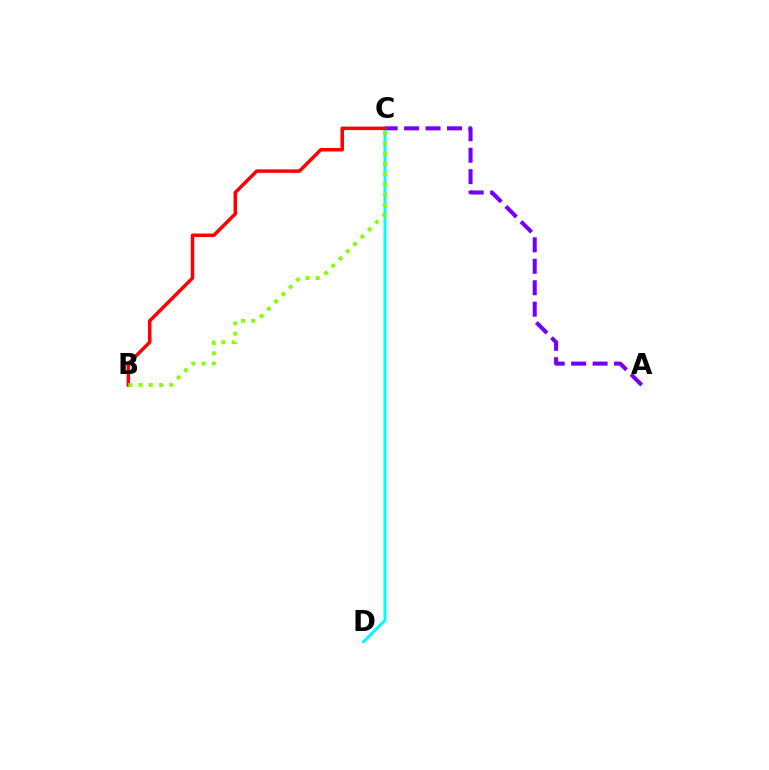{('A', 'C'): [{'color': '#7200ff', 'line_style': 'dashed', 'thickness': 2.91}], ('C', 'D'): [{'color': '#00fff6', 'line_style': 'solid', 'thickness': 2.15}], ('B', 'C'): [{'color': '#ff0000', 'line_style': 'solid', 'thickness': 2.52}, {'color': '#84ff00', 'line_style': 'dotted', 'thickness': 2.79}]}